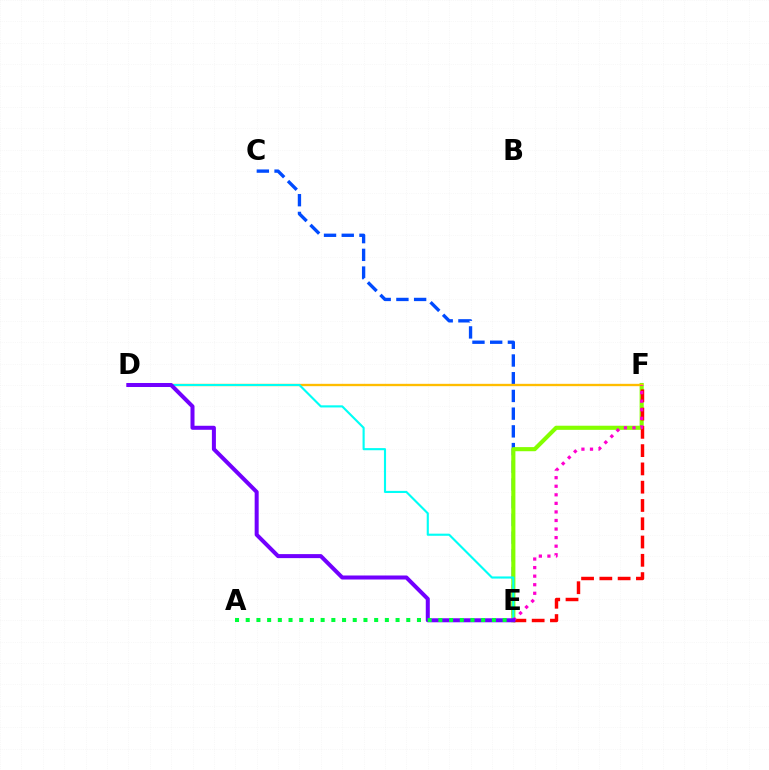{('C', 'E'): [{'color': '#004bff', 'line_style': 'dashed', 'thickness': 2.41}], ('E', 'F'): [{'color': '#84ff00', 'line_style': 'solid', 'thickness': 2.97}, {'color': '#ff0000', 'line_style': 'dashed', 'thickness': 2.48}, {'color': '#ff00cf', 'line_style': 'dotted', 'thickness': 2.33}], ('D', 'F'): [{'color': '#ffbd00', 'line_style': 'solid', 'thickness': 1.69}], ('D', 'E'): [{'color': '#00fff6', 'line_style': 'solid', 'thickness': 1.53}, {'color': '#7200ff', 'line_style': 'solid', 'thickness': 2.89}], ('A', 'E'): [{'color': '#00ff39', 'line_style': 'dotted', 'thickness': 2.91}]}